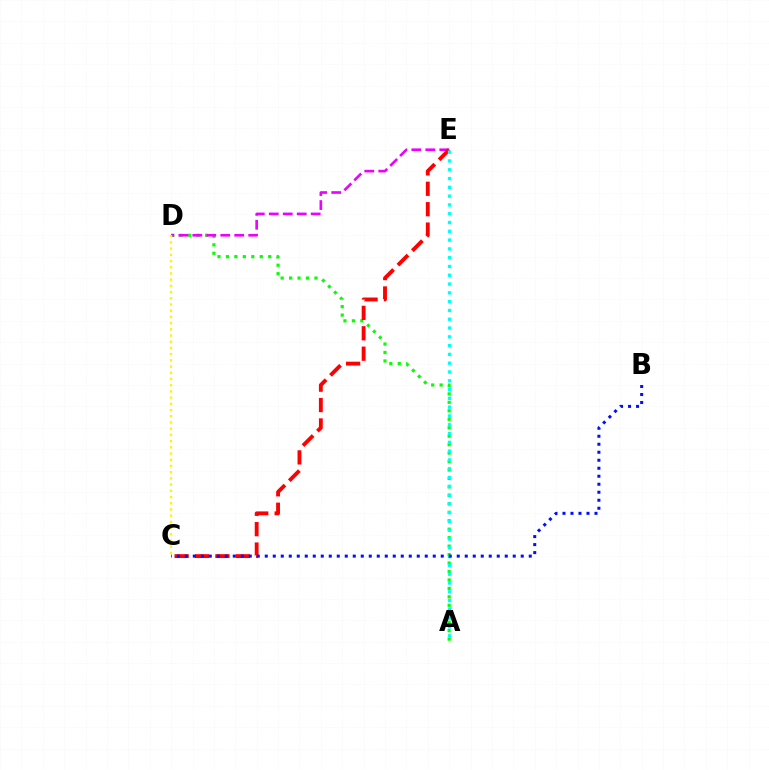{('A', 'D'): [{'color': '#08ff00', 'line_style': 'dotted', 'thickness': 2.3}], ('D', 'E'): [{'color': '#ee00ff', 'line_style': 'dashed', 'thickness': 1.9}], ('C', 'E'): [{'color': '#ff0000', 'line_style': 'dashed', 'thickness': 2.77}], ('A', 'E'): [{'color': '#00fff6', 'line_style': 'dotted', 'thickness': 2.39}], ('C', 'D'): [{'color': '#fcf500', 'line_style': 'dotted', 'thickness': 1.69}], ('B', 'C'): [{'color': '#0010ff', 'line_style': 'dotted', 'thickness': 2.17}]}